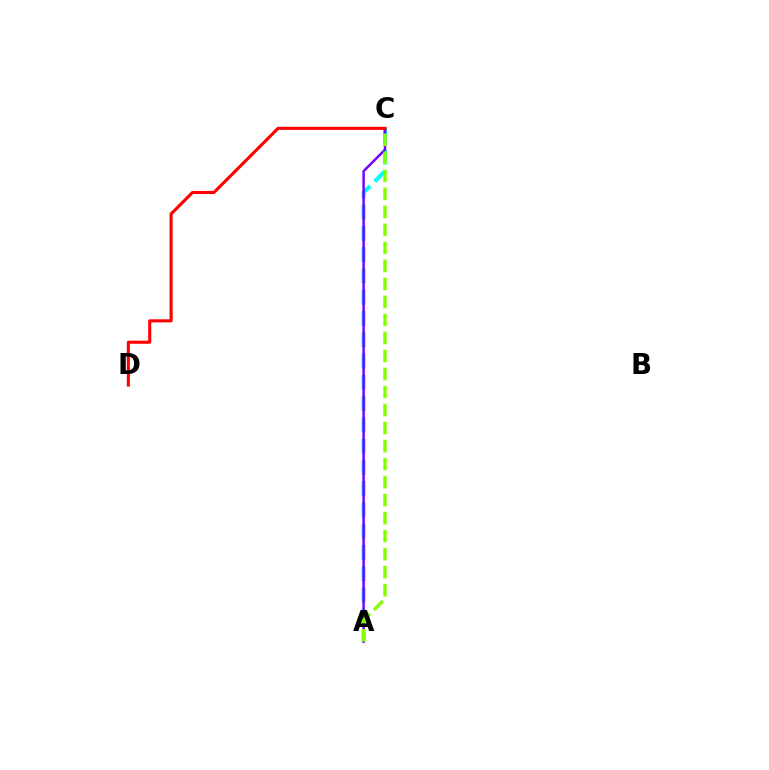{('A', 'C'): [{'color': '#00fff6', 'line_style': 'dashed', 'thickness': 2.89}, {'color': '#7200ff', 'line_style': 'solid', 'thickness': 1.78}, {'color': '#84ff00', 'line_style': 'dashed', 'thickness': 2.45}], ('C', 'D'): [{'color': '#ff0000', 'line_style': 'solid', 'thickness': 2.22}]}